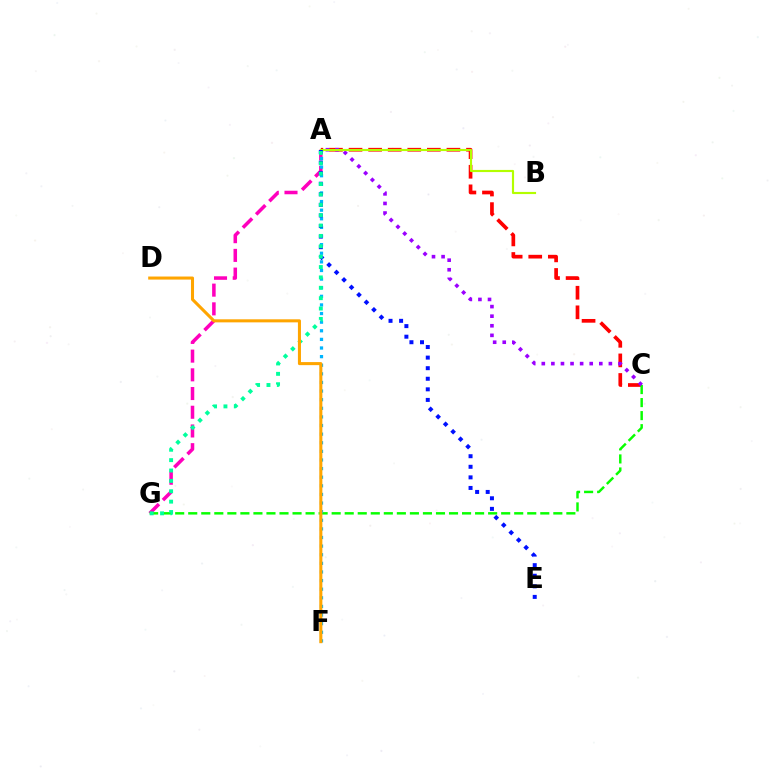{('A', 'C'): [{'color': '#ff0000', 'line_style': 'dashed', 'thickness': 2.66}, {'color': '#9b00ff', 'line_style': 'dotted', 'thickness': 2.6}], ('A', 'G'): [{'color': '#ff00bd', 'line_style': 'dashed', 'thickness': 2.54}, {'color': '#00ff9d', 'line_style': 'dotted', 'thickness': 2.82}], ('C', 'G'): [{'color': '#08ff00', 'line_style': 'dashed', 'thickness': 1.77}], ('A', 'F'): [{'color': '#00b5ff', 'line_style': 'dotted', 'thickness': 2.34}], ('A', 'B'): [{'color': '#b3ff00', 'line_style': 'solid', 'thickness': 1.55}], ('A', 'E'): [{'color': '#0010ff', 'line_style': 'dotted', 'thickness': 2.87}], ('D', 'F'): [{'color': '#ffa500', 'line_style': 'solid', 'thickness': 2.2}]}